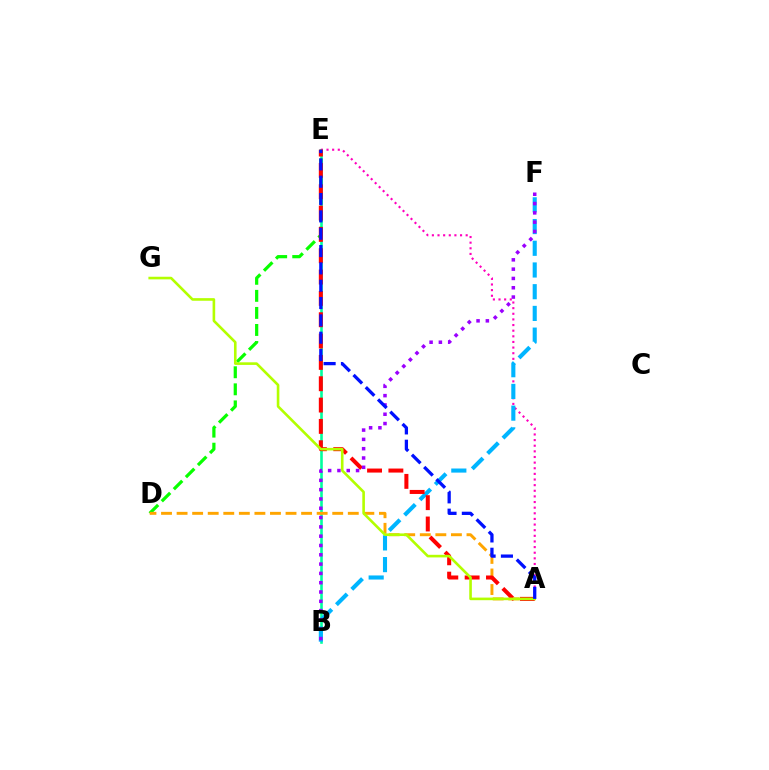{('B', 'E'): [{'color': '#00ff9d', 'line_style': 'solid', 'thickness': 1.88}], ('A', 'E'): [{'color': '#ff00bd', 'line_style': 'dotted', 'thickness': 1.53}, {'color': '#ff0000', 'line_style': 'dashed', 'thickness': 2.9}, {'color': '#0010ff', 'line_style': 'dashed', 'thickness': 2.35}], ('B', 'F'): [{'color': '#00b5ff', 'line_style': 'dashed', 'thickness': 2.95}, {'color': '#9b00ff', 'line_style': 'dotted', 'thickness': 2.53}], ('D', 'E'): [{'color': '#08ff00', 'line_style': 'dashed', 'thickness': 2.32}], ('A', 'D'): [{'color': '#ffa500', 'line_style': 'dashed', 'thickness': 2.11}], ('A', 'G'): [{'color': '#b3ff00', 'line_style': 'solid', 'thickness': 1.88}]}